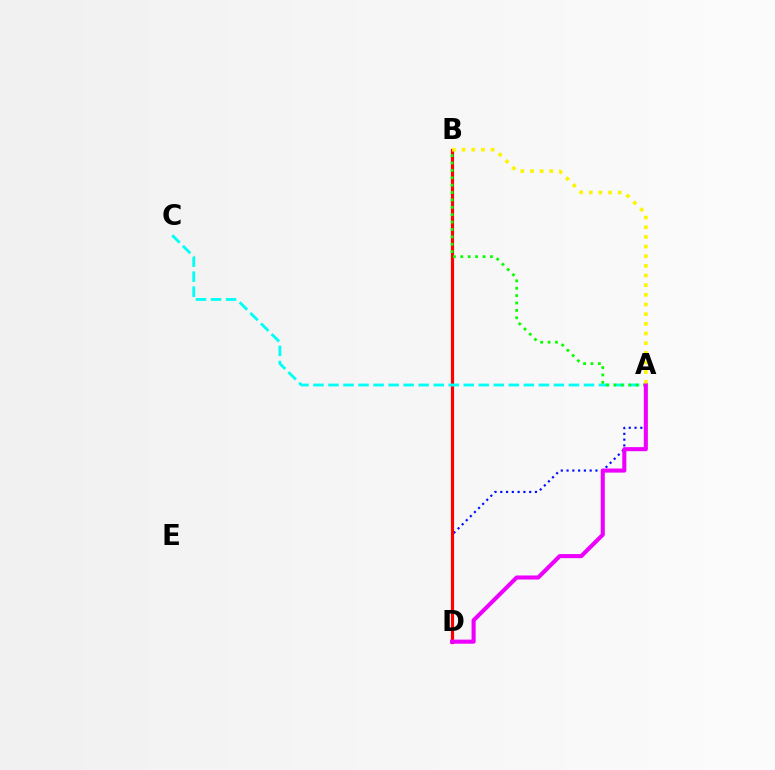{('A', 'D'): [{'color': '#0010ff', 'line_style': 'dotted', 'thickness': 1.57}, {'color': '#ee00ff', 'line_style': 'solid', 'thickness': 2.94}], ('B', 'D'): [{'color': '#ff0000', 'line_style': 'solid', 'thickness': 2.27}], ('A', 'C'): [{'color': '#00fff6', 'line_style': 'dashed', 'thickness': 2.04}], ('A', 'B'): [{'color': '#08ff00', 'line_style': 'dotted', 'thickness': 2.01}, {'color': '#fcf500', 'line_style': 'dotted', 'thickness': 2.62}]}